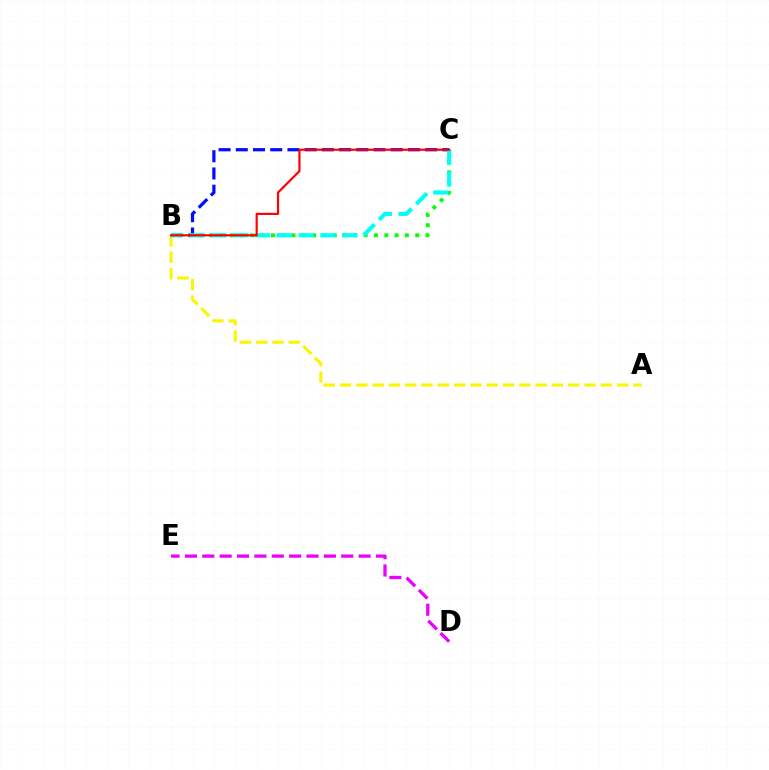{('B', 'C'): [{'color': '#08ff00', 'line_style': 'dotted', 'thickness': 2.8}, {'color': '#0010ff', 'line_style': 'dashed', 'thickness': 2.34}, {'color': '#00fff6', 'line_style': 'dashed', 'thickness': 2.96}, {'color': '#ff0000', 'line_style': 'solid', 'thickness': 1.57}], ('A', 'B'): [{'color': '#fcf500', 'line_style': 'dashed', 'thickness': 2.21}], ('D', 'E'): [{'color': '#ee00ff', 'line_style': 'dashed', 'thickness': 2.36}]}